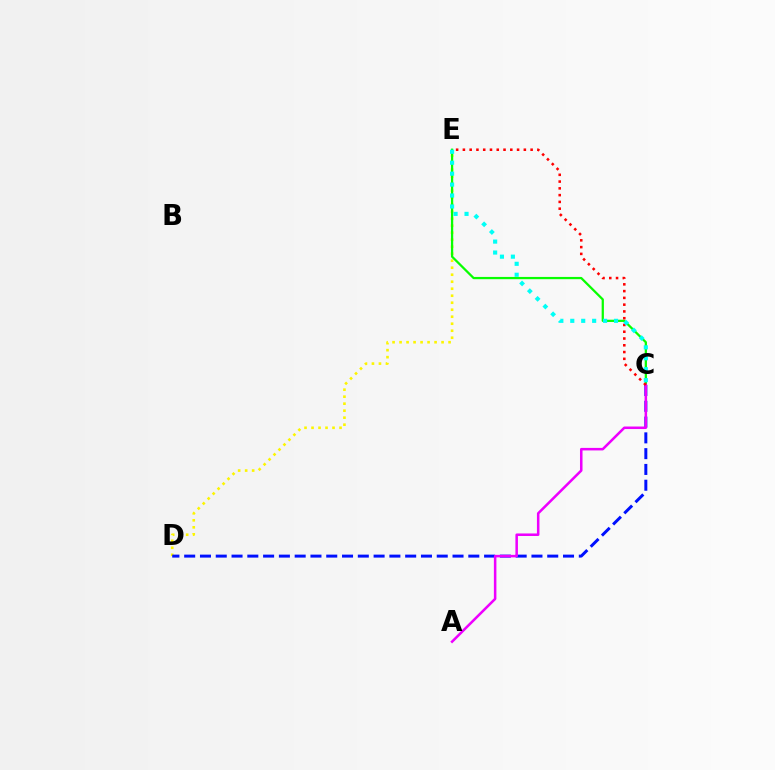{('D', 'E'): [{'color': '#fcf500', 'line_style': 'dotted', 'thickness': 1.9}], ('C', 'E'): [{'color': '#08ff00', 'line_style': 'solid', 'thickness': 1.62}, {'color': '#ff0000', 'line_style': 'dotted', 'thickness': 1.84}, {'color': '#00fff6', 'line_style': 'dotted', 'thickness': 2.97}], ('C', 'D'): [{'color': '#0010ff', 'line_style': 'dashed', 'thickness': 2.14}], ('A', 'C'): [{'color': '#ee00ff', 'line_style': 'solid', 'thickness': 1.82}]}